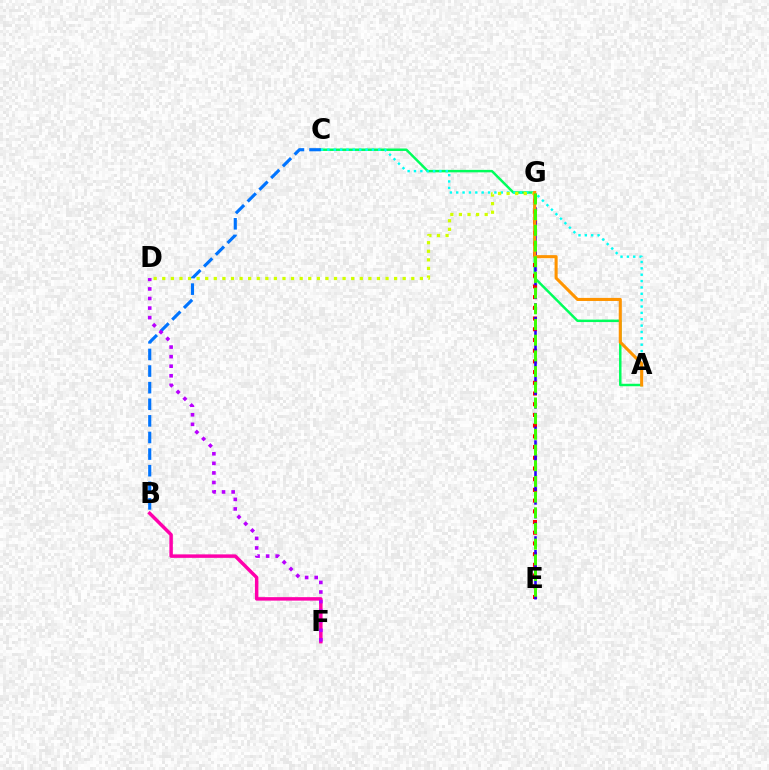{('A', 'C'): [{'color': '#00ff5c', 'line_style': 'solid', 'thickness': 1.78}, {'color': '#00fff6', 'line_style': 'dotted', 'thickness': 1.73}], ('B', 'F'): [{'color': '#ff00ac', 'line_style': 'solid', 'thickness': 2.5}], ('D', 'G'): [{'color': '#d1ff00', 'line_style': 'dotted', 'thickness': 2.33}], ('E', 'G'): [{'color': '#ff0000', 'line_style': 'dotted', 'thickness': 2.91}, {'color': '#2500ff', 'line_style': 'dashed', 'thickness': 1.86}, {'color': '#3dff00', 'line_style': 'dashed', 'thickness': 2.13}], ('A', 'G'): [{'color': '#ff9400', 'line_style': 'solid', 'thickness': 2.21}], ('B', 'C'): [{'color': '#0074ff', 'line_style': 'dashed', 'thickness': 2.26}], ('D', 'F'): [{'color': '#b900ff', 'line_style': 'dotted', 'thickness': 2.6}]}